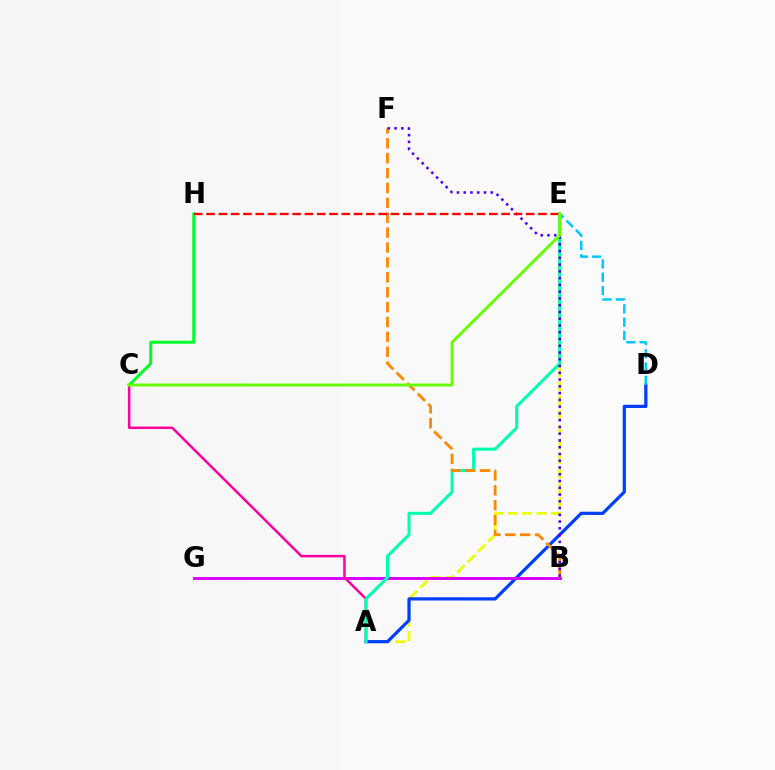{('A', 'E'): [{'color': '#eeff00', 'line_style': 'dashed', 'thickness': 1.97}, {'color': '#00ffaf', 'line_style': 'solid', 'thickness': 2.2}], ('A', 'D'): [{'color': '#003fff', 'line_style': 'solid', 'thickness': 2.32}], ('B', 'G'): [{'color': '#d600ff', 'line_style': 'solid', 'thickness': 2.11}], ('A', 'C'): [{'color': '#ff00a0', 'line_style': 'solid', 'thickness': 1.8}], ('D', 'E'): [{'color': '#00c7ff', 'line_style': 'dashed', 'thickness': 1.81}], ('B', 'F'): [{'color': '#ff8800', 'line_style': 'dashed', 'thickness': 2.02}, {'color': '#4f00ff', 'line_style': 'dotted', 'thickness': 1.84}], ('C', 'H'): [{'color': '#00ff27', 'line_style': 'solid', 'thickness': 2.16}], ('E', 'H'): [{'color': '#ff0000', 'line_style': 'dashed', 'thickness': 1.67}], ('C', 'E'): [{'color': '#66ff00', 'line_style': 'solid', 'thickness': 2.12}]}